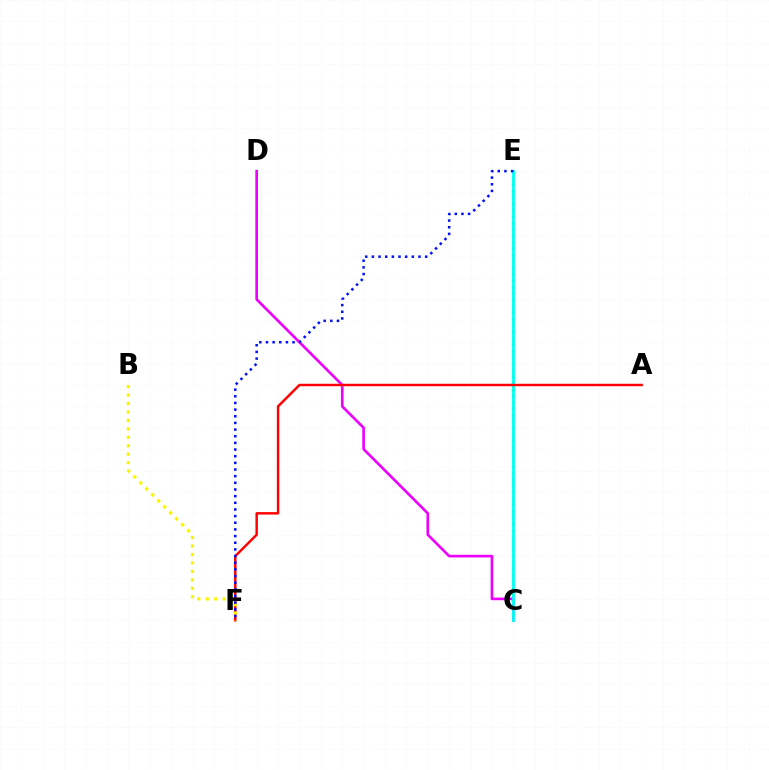{('C', 'D'): [{'color': '#ee00ff', 'line_style': 'solid', 'thickness': 1.9}], ('C', 'E'): [{'color': '#08ff00', 'line_style': 'dotted', 'thickness': 1.74}, {'color': '#00fff6', 'line_style': 'solid', 'thickness': 2.02}], ('A', 'F'): [{'color': '#ff0000', 'line_style': 'solid', 'thickness': 1.77}], ('B', 'F'): [{'color': '#fcf500', 'line_style': 'dotted', 'thickness': 2.3}], ('E', 'F'): [{'color': '#0010ff', 'line_style': 'dotted', 'thickness': 1.81}]}